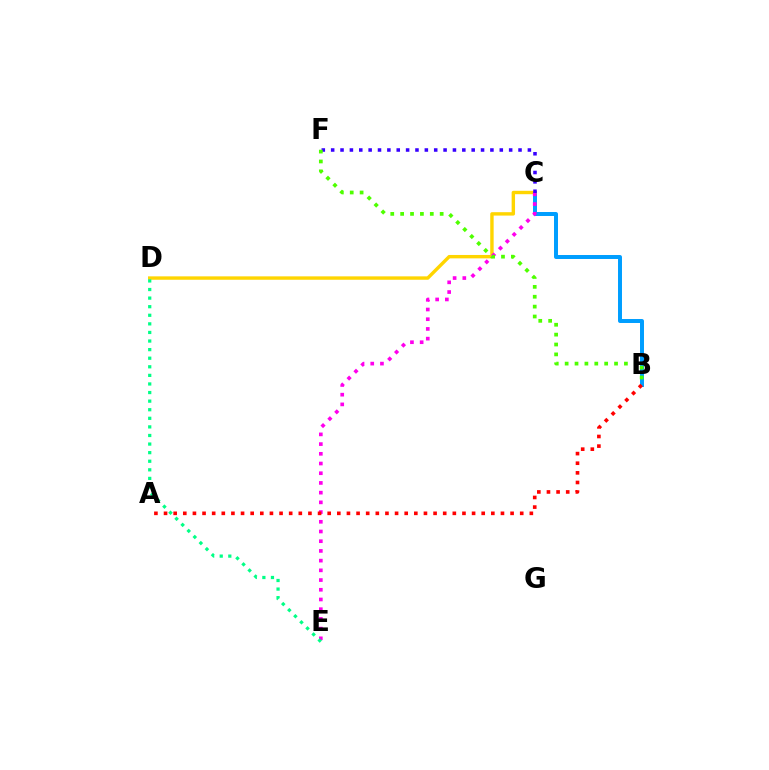{('B', 'C'): [{'color': '#009eff', 'line_style': 'solid', 'thickness': 2.86}], ('C', 'D'): [{'color': '#ffd500', 'line_style': 'solid', 'thickness': 2.45}], ('C', 'E'): [{'color': '#ff00ed', 'line_style': 'dotted', 'thickness': 2.64}], ('C', 'F'): [{'color': '#3700ff', 'line_style': 'dotted', 'thickness': 2.55}], ('B', 'F'): [{'color': '#4fff00', 'line_style': 'dotted', 'thickness': 2.68}], ('D', 'E'): [{'color': '#00ff86', 'line_style': 'dotted', 'thickness': 2.33}], ('A', 'B'): [{'color': '#ff0000', 'line_style': 'dotted', 'thickness': 2.62}]}